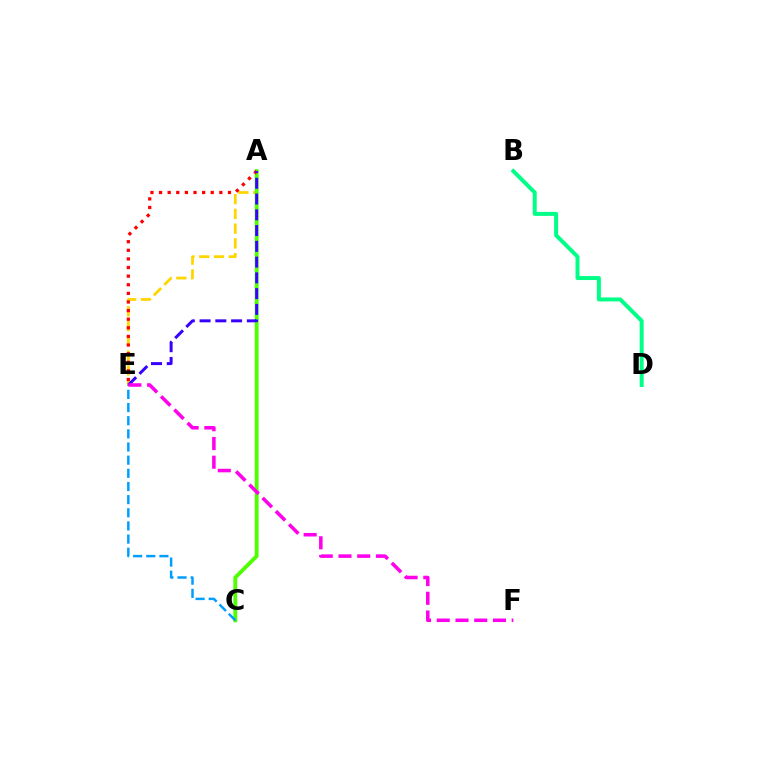{('A', 'E'): [{'color': '#ffd500', 'line_style': 'dashed', 'thickness': 2.0}, {'color': '#ff0000', 'line_style': 'dotted', 'thickness': 2.34}, {'color': '#3700ff', 'line_style': 'dashed', 'thickness': 2.14}], ('B', 'D'): [{'color': '#00ff86', 'line_style': 'solid', 'thickness': 2.86}], ('A', 'C'): [{'color': '#4fff00', 'line_style': 'solid', 'thickness': 2.78}], ('C', 'E'): [{'color': '#009eff', 'line_style': 'dashed', 'thickness': 1.79}], ('E', 'F'): [{'color': '#ff00ed', 'line_style': 'dashed', 'thickness': 2.55}]}